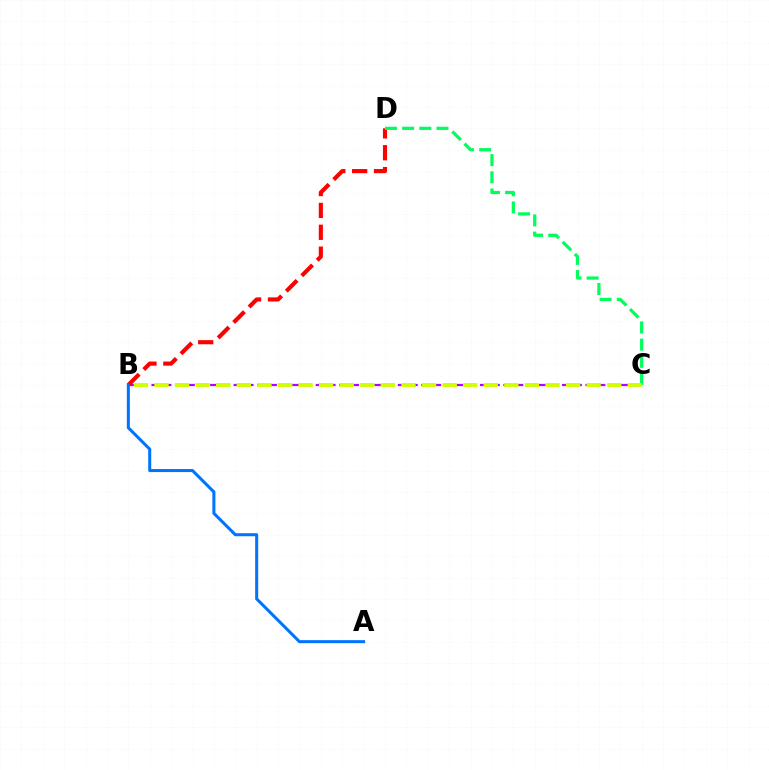{('B', 'C'): [{'color': '#b900ff', 'line_style': 'dashed', 'thickness': 1.59}, {'color': '#d1ff00', 'line_style': 'dashed', 'thickness': 2.8}], ('B', 'D'): [{'color': '#ff0000', 'line_style': 'dashed', 'thickness': 2.97}], ('C', 'D'): [{'color': '#00ff5c', 'line_style': 'dashed', 'thickness': 2.33}], ('A', 'B'): [{'color': '#0074ff', 'line_style': 'solid', 'thickness': 2.19}]}